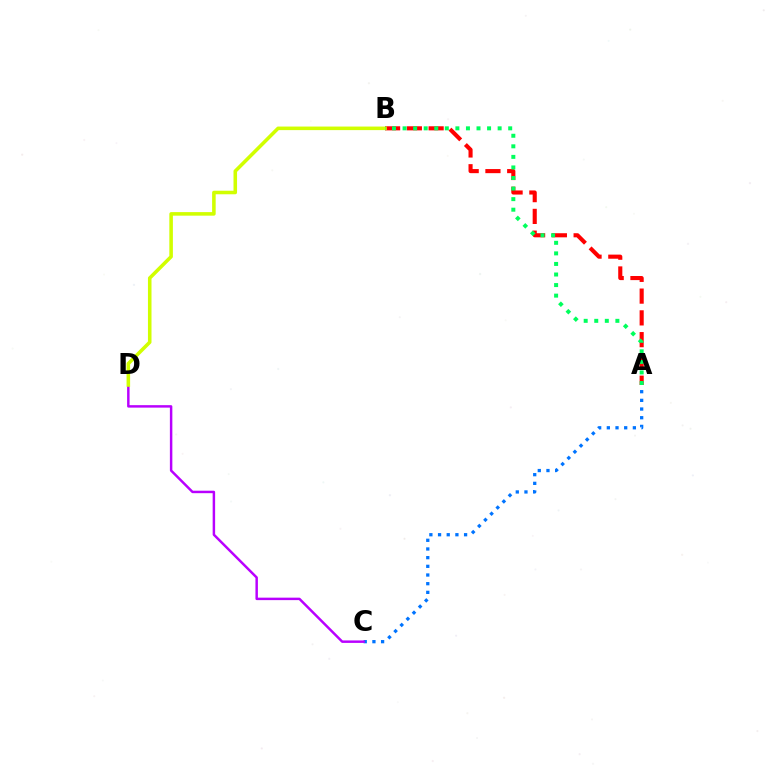{('A', 'B'): [{'color': '#ff0000', 'line_style': 'dashed', 'thickness': 2.96}, {'color': '#00ff5c', 'line_style': 'dotted', 'thickness': 2.87}], ('A', 'C'): [{'color': '#0074ff', 'line_style': 'dotted', 'thickness': 2.36}], ('C', 'D'): [{'color': '#b900ff', 'line_style': 'solid', 'thickness': 1.78}], ('B', 'D'): [{'color': '#d1ff00', 'line_style': 'solid', 'thickness': 2.56}]}